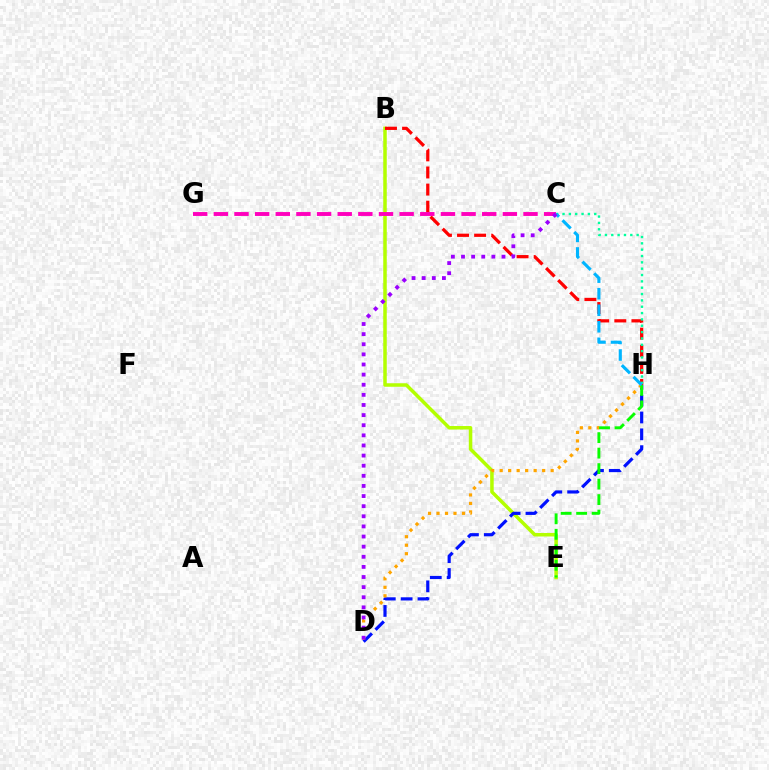{('B', 'E'): [{'color': '#b3ff00', 'line_style': 'solid', 'thickness': 2.53}], ('D', 'H'): [{'color': '#0010ff', 'line_style': 'dashed', 'thickness': 2.29}, {'color': '#ffa500', 'line_style': 'dotted', 'thickness': 2.31}], ('B', 'H'): [{'color': '#ff0000', 'line_style': 'dashed', 'thickness': 2.32}], ('C', 'H'): [{'color': '#00ff9d', 'line_style': 'dotted', 'thickness': 1.72}, {'color': '#00b5ff', 'line_style': 'dashed', 'thickness': 2.25}], ('E', 'H'): [{'color': '#08ff00', 'line_style': 'dashed', 'thickness': 2.1}], ('C', 'G'): [{'color': '#ff00bd', 'line_style': 'dashed', 'thickness': 2.8}], ('C', 'D'): [{'color': '#9b00ff', 'line_style': 'dotted', 'thickness': 2.75}]}